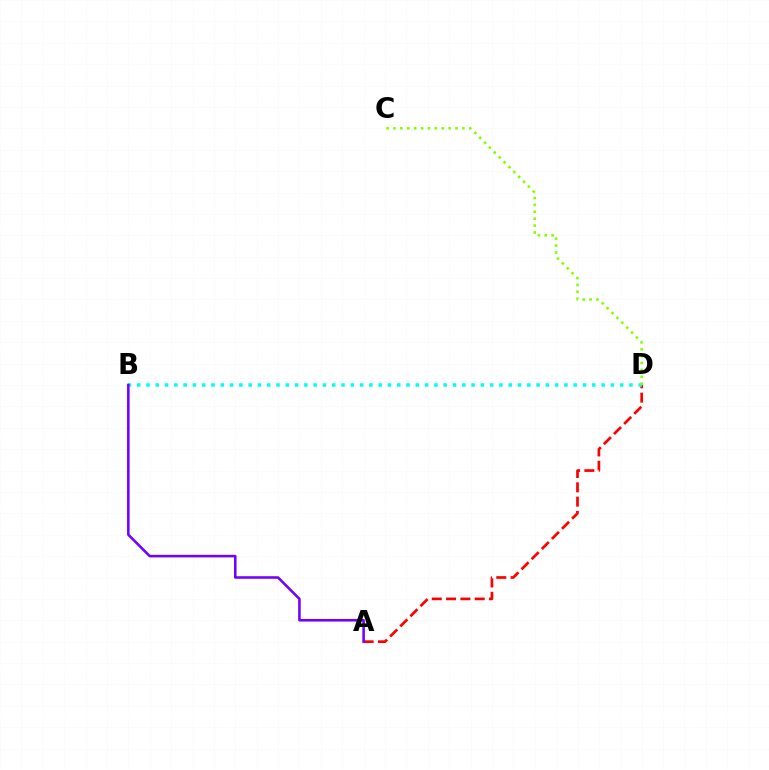{('A', 'D'): [{'color': '#ff0000', 'line_style': 'dashed', 'thickness': 1.94}], ('B', 'D'): [{'color': '#00fff6', 'line_style': 'dotted', 'thickness': 2.52}], ('A', 'B'): [{'color': '#7200ff', 'line_style': 'solid', 'thickness': 1.85}], ('C', 'D'): [{'color': '#84ff00', 'line_style': 'dotted', 'thickness': 1.87}]}